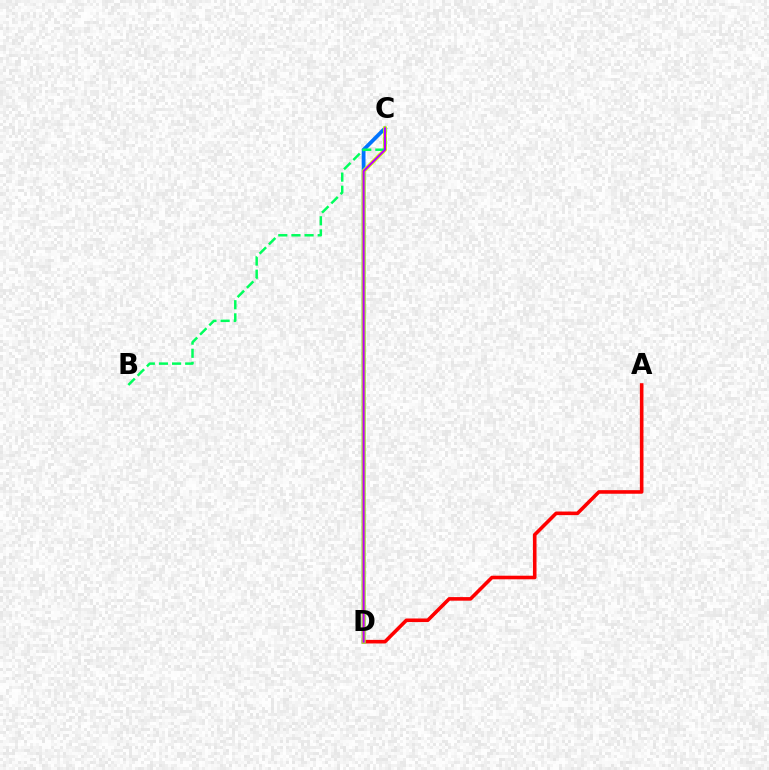{('A', 'D'): [{'color': '#ff0000', 'line_style': 'solid', 'thickness': 2.58}], ('C', 'D'): [{'color': '#0074ff', 'line_style': 'solid', 'thickness': 2.72}, {'color': '#d1ff00', 'line_style': 'solid', 'thickness': 2.83}, {'color': '#b900ff', 'line_style': 'solid', 'thickness': 1.56}], ('B', 'C'): [{'color': '#00ff5c', 'line_style': 'dashed', 'thickness': 1.78}]}